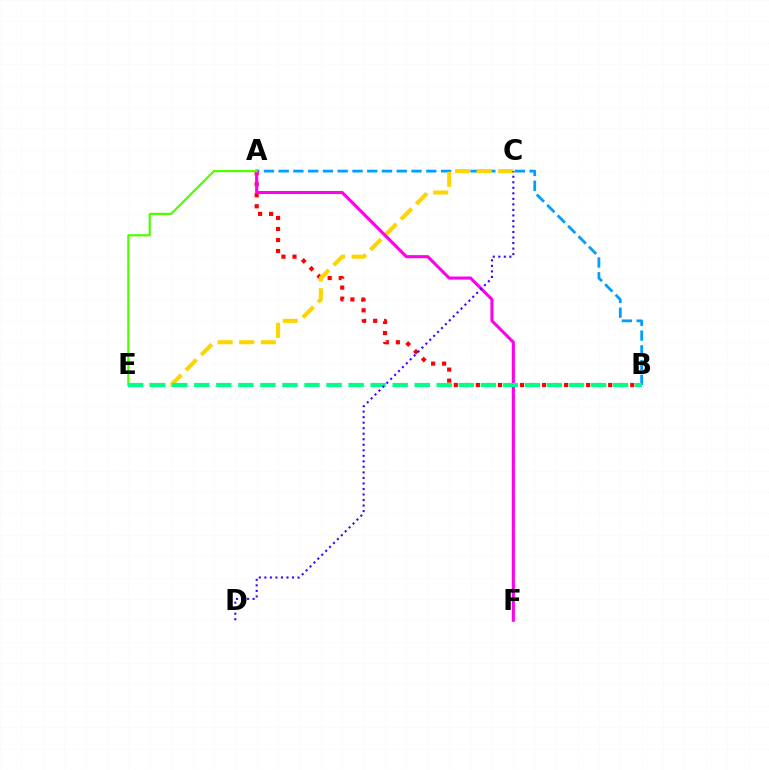{('A', 'B'): [{'color': '#009eff', 'line_style': 'dashed', 'thickness': 2.01}, {'color': '#ff0000', 'line_style': 'dotted', 'thickness': 3.0}], ('C', 'E'): [{'color': '#ffd500', 'line_style': 'dashed', 'thickness': 2.94}], ('A', 'F'): [{'color': '#ff00ed', 'line_style': 'solid', 'thickness': 2.22}], ('A', 'E'): [{'color': '#4fff00', 'line_style': 'solid', 'thickness': 1.59}], ('B', 'E'): [{'color': '#00ff86', 'line_style': 'dashed', 'thickness': 2.99}], ('C', 'D'): [{'color': '#3700ff', 'line_style': 'dotted', 'thickness': 1.5}]}